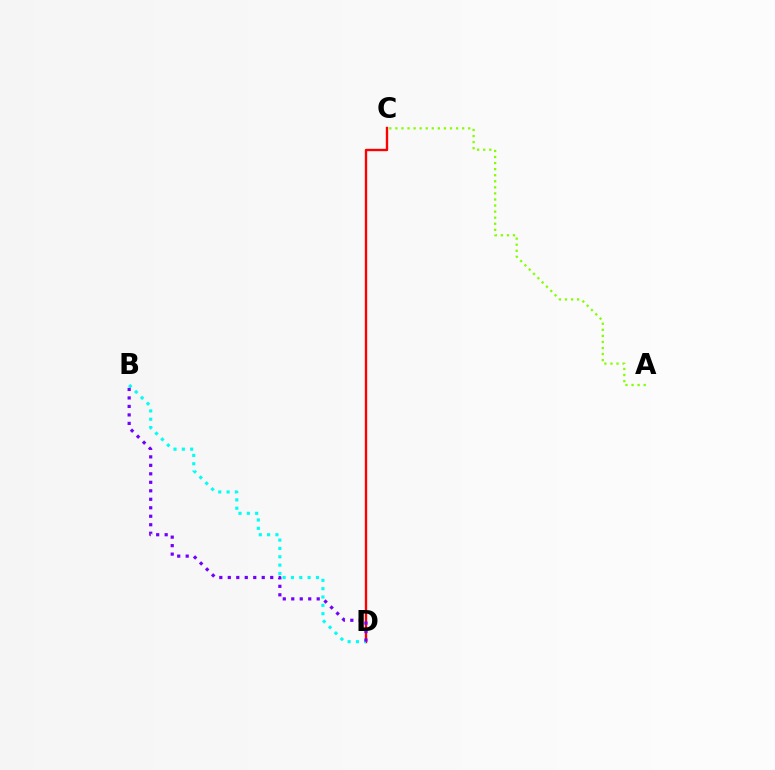{('C', 'D'): [{'color': '#ff0000', 'line_style': 'solid', 'thickness': 1.71}], ('B', 'D'): [{'color': '#00fff6', 'line_style': 'dotted', 'thickness': 2.26}, {'color': '#7200ff', 'line_style': 'dotted', 'thickness': 2.31}], ('A', 'C'): [{'color': '#84ff00', 'line_style': 'dotted', 'thickness': 1.65}]}